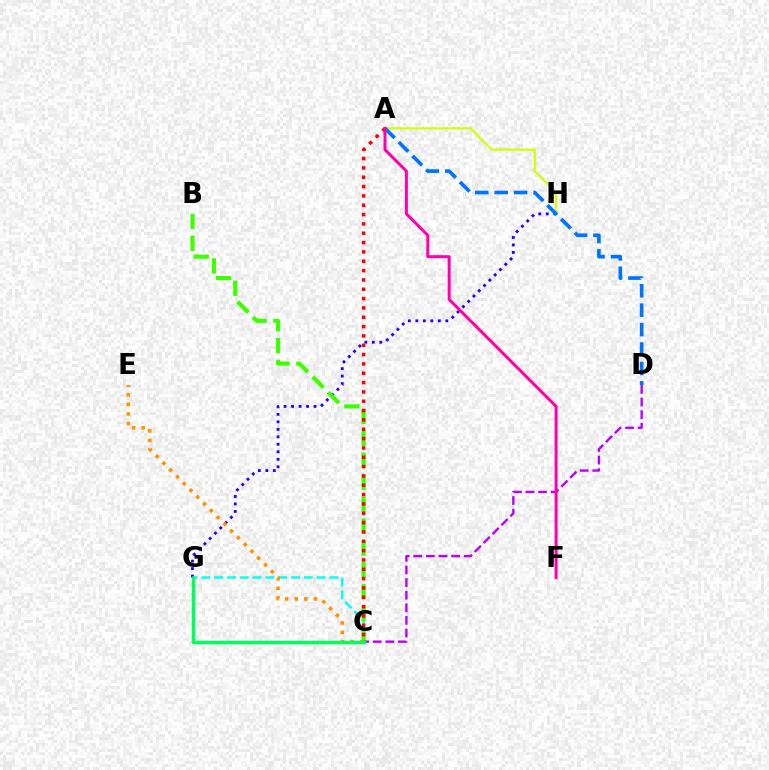{('G', 'H'): [{'color': '#2500ff', 'line_style': 'dotted', 'thickness': 2.03}], ('C', 'G'): [{'color': '#00fff6', 'line_style': 'dashed', 'thickness': 1.74}, {'color': '#00ff5c', 'line_style': 'solid', 'thickness': 2.52}], ('A', 'H'): [{'color': '#d1ff00', 'line_style': 'solid', 'thickness': 1.56}], ('B', 'C'): [{'color': '#3dff00', 'line_style': 'dashed', 'thickness': 2.98}], ('A', 'C'): [{'color': '#ff0000', 'line_style': 'dotted', 'thickness': 2.54}], ('A', 'D'): [{'color': '#0074ff', 'line_style': 'dashed', 'thickness': 2.64}], ('C', 'E'): [{'color': '#ff9400', 'line_style': 'dotted', 'thickness': 2.6}], ('C', 'D'): [{'color': '#b900ff', 'line_style': 'dashed', 'thickness': 1.71}], ('A', 'F'): [{'color': '#ff00ac', 'line_style': 'solid', 'thickness': 2.15}]}